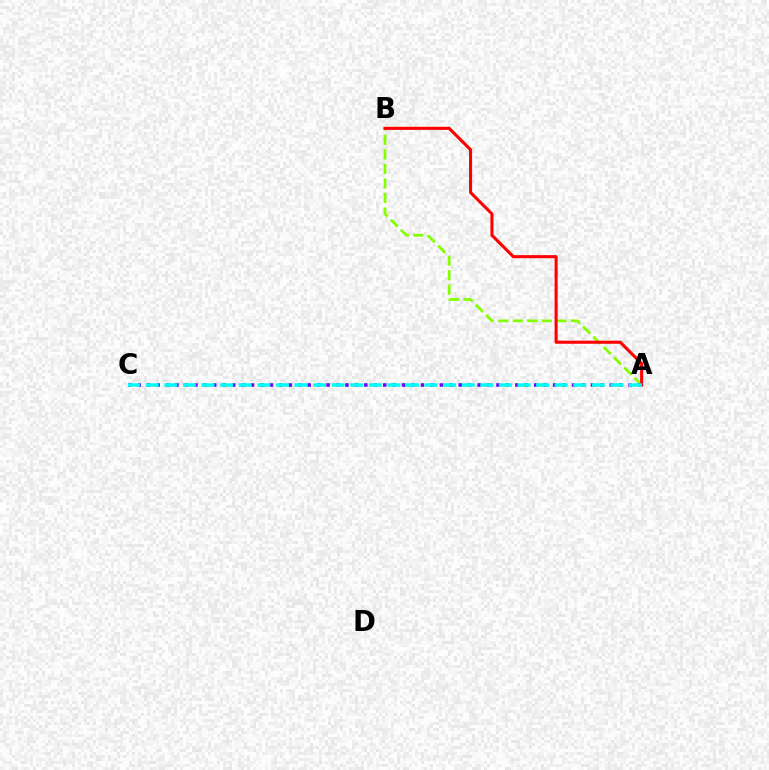{('A', 'B'): [{'color': '#84ff00', 'line_style': 'dashed', 'thickness': 1.97}, {'color': '#ff0000', 'line_style': 'solid', 'thickness': 2.21}], ('A', 'C'): [{'color': '#7200ff', 'line_style': 'dotted', 'thickness': 2.57}, {'color': '#00fff6', 'line_style': 'dashed', 'thickness': 2.53}]}